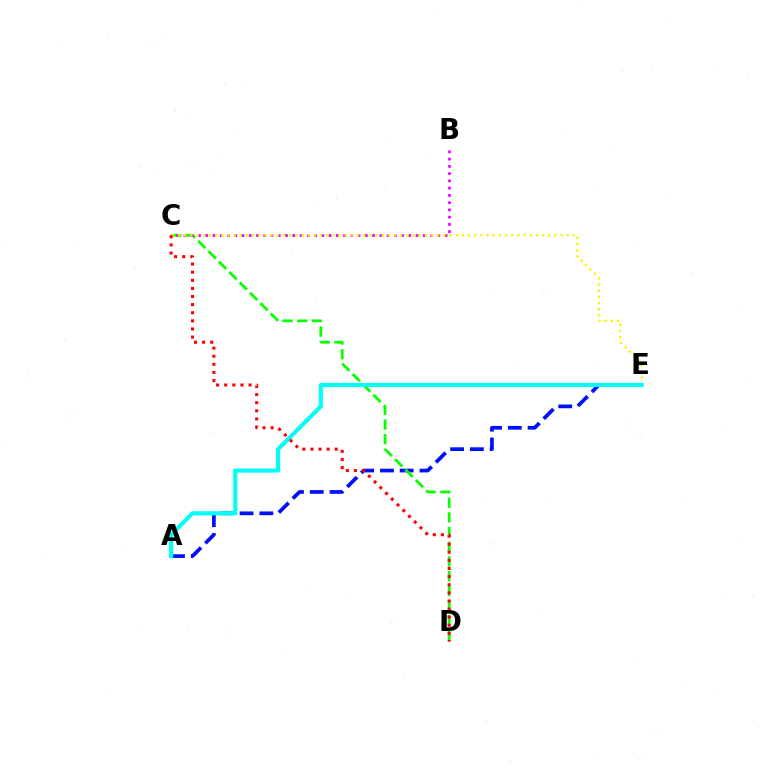{('A', 'E'): [{'color': '#0010ff', 'line_style': 'dashed', 'thickness': 2.68}, {'color': '#00fff6', 'line_style': 'solid', 'thickness': 2.98}], ('C', 'D'): [{'color': '#08ff00', 'line_style': 'dashed', 'thickness': 1.99}, {'color': '#ff0000', 'line_style': 'dotted', 'thickness': 2.2}], ('B', 'C'): [{'color': '#ee00ff', 'line_style': 'dotted', 'thickness': 1.97}], ('C', 'E'): [{'color': '#fcf500', 'line_style': 'dotted', 'thickness': 1.68}]}